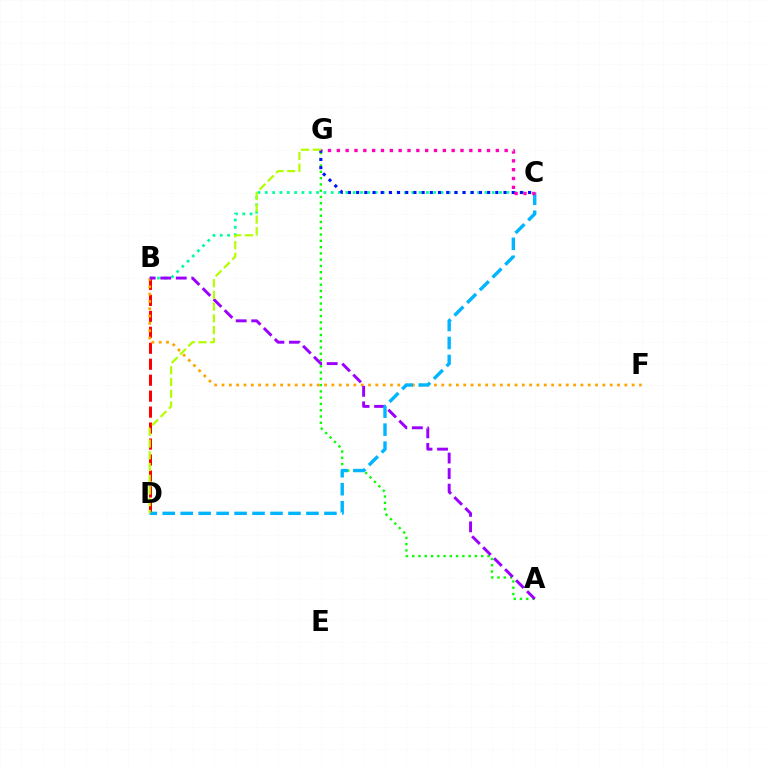{('B', 'C'): [{'color': '#00ff9d', 'line_style': 'dotted', 'thickness': 1.99}], ('B', 'D'): [{'color': '#ff0000', 'line_style': 'dashed', 'thickness': 2.17}], ('A', 'G'): [{'color': '#08ff00', 'line_style': 'dotted', 'thickness': 1.7}], ('C', 'G'): [{'color': '#0010ff', 'line_style': 'dotted', 'thickness': 2.22}, {'color': '#ff00bd', 'line_style': 'dotted', 'thickness': 2.4}], ('B', 'F'): [{'color': '#ffa500', 'line_style': 'dotted', 'thickness': 1.99}], ('A', 'B'): [{'color': '#9b00ff', 'line_style': 'dashed', 'thickness': 2.11}], ('C', 'D'): [{'color': '#00b5ff', 'line_style': 'dashed', 'thickness': 2.44}], ('D', 'G'): [{'color': '#b3ff00', 'line_style': 'dashed', 'thickness': 1.59}]}